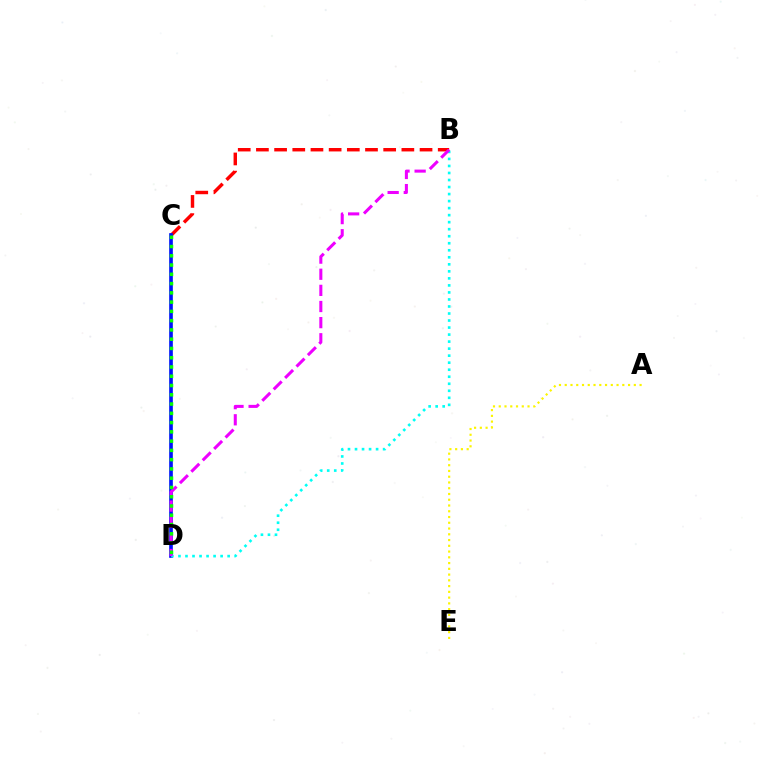{('B', 'C'): [{'color': '#ff0000', 'line_style': 'dashed', 'thickness': 2.47}], ('C', 'D'): [{'color': '#0010ff', 'line_style': 'solid', 'thickness': 2.64}, {'color': '#08ff00', 'line_style': 'dotted', 'thickness': 2.52}], ('B', 'D'): [{'color': '#00fff6', 'line_style': 'dotted', 'thickness': 1.91}, {'color': '#ee00ff', 'line_style': 'dashed', 'thickness': 2.19}], ('A', 'E'): [{'color': '#fcf500', 'line_style': 'dotted', 'thickness': 1.56}]}